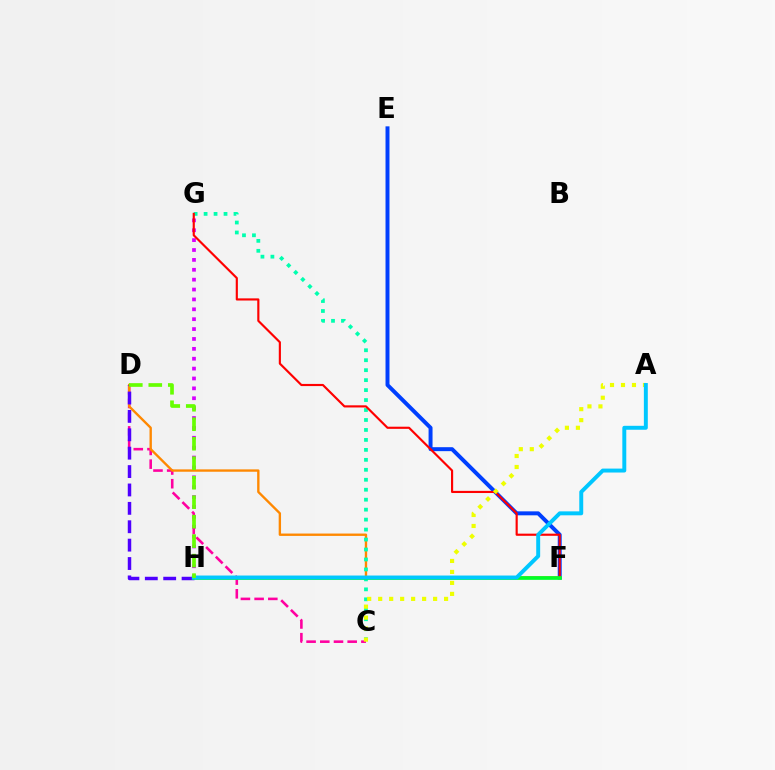{('E', 'F'): [{'color': '#003fff', 'line_style': 'solid', 'thickness': 2.85}], ('G', 'H'): [{'color': '#d600ff', 'line_style': 'dotted', 'thickness': 2.69}], ('C', 'D'): [{'color': '#ff00a0', 'line_style': 'dashed', 'thickness': 1.86}], ('D', 'F'): [{'color': '#ff8800', 'line_style': 'solid', 'thickness': 1.7}], ('C', 'G'): [{'color': '#00ffaf', 'line_style': 'dotted', 'thickness': 2.71}], ('D', 'H'): [{'color': '#4f00ff', 'line_style': 'dashed', 'thickness': 2.5}, {'color': '#66ff00', 'line_style': 'dashed', 'thickness': 2.65}], ('F', 'G'): [{'color': '#ff0000', 'line_style': 'solid', 'thickness': 1.55}], ('A', 'C'): [{'color': '#eeff00', 'line_style': 'dotted', 'thickness': 2.98}], ('F', 'H'): [{'color': '#00ff27', 'line_style': 'solid', 'thickness': 2.66}], ('A', 'H'): [{'color': '#00c7ff', 'line_style': 'solid', 'thickness': 2.84}]}